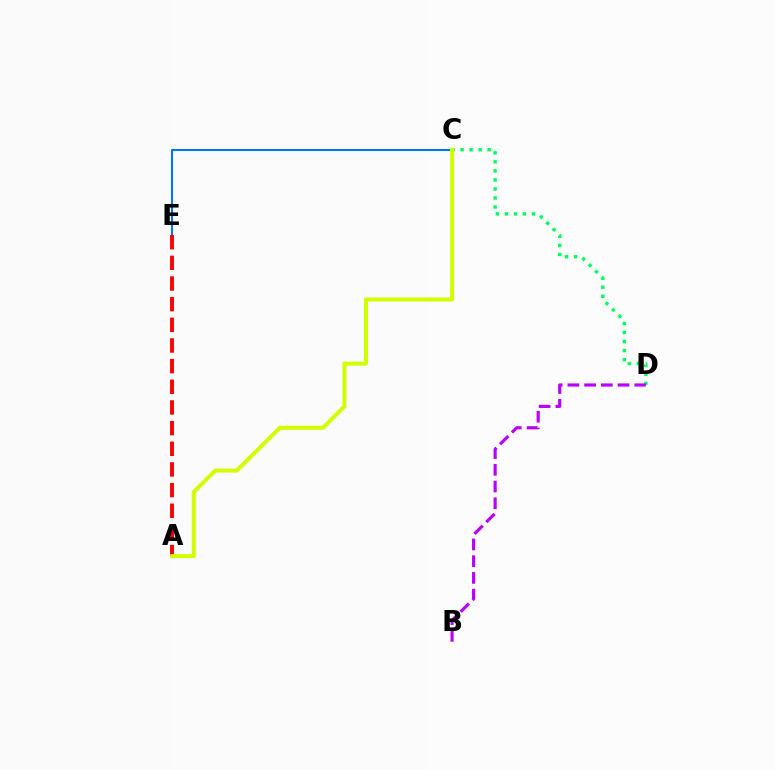{('C', 'D'): [{'color': '#00ff5c', 'line_style': 'dotted', 'thickness': 2.46}], ('C', 'E'): [{'color': '#0074ff', 'line_style': 'solid', 'thickness': 1.5}], ('B', 'D'): [{'color': '#b900ff', 'line_style': 'dashed', 'thickness': 2.27}], ('A', 'E'): [{'color': '#ff0000', 'line_style': 'dashed', 'thickness': 2.81}], ('A', 'C'): [{'color': '#d1ff00', 'line_style': 'solid', 'thickness': 2.89}]}